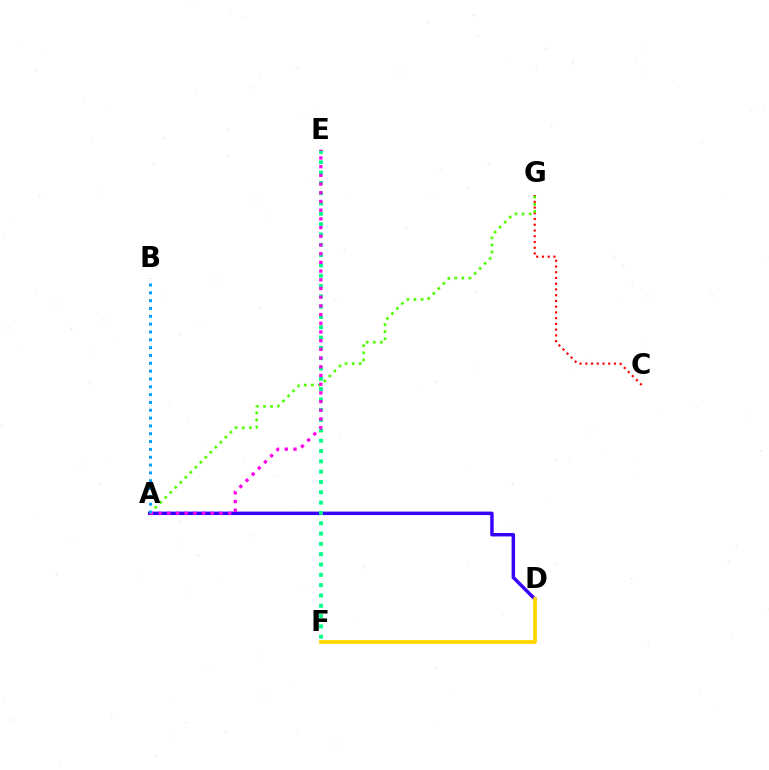{('A', 'D'): [{'color': '#3700ff', 'line_style': 'solid', 'thickness': 2.49}], ('D', 'F'): [{'color': '#ffd500', 'line_style': 'solid', 'thickness': 2.71}], ('C', 'G'): [{'color': '#ff0000', 'line_style': 'dotted', 'thickness': 1.56}], ('A', 'G'): [{'color': '#4fff00', 'line_style': 'dotted', 'thickness': 1.93}], ('E', 'F'): [{'color': '#00ff86', 'line_style': 'dotted', 'thickness': 2.8}], ('A', 'E'): [{'color': '#ff00ed', 'line_style': 'dotted', 'thickness': 2.36}], ('A', 'B'): [{'color': '#009eff', 'line_style': 'dotted', 'thickness': 2.13}]}